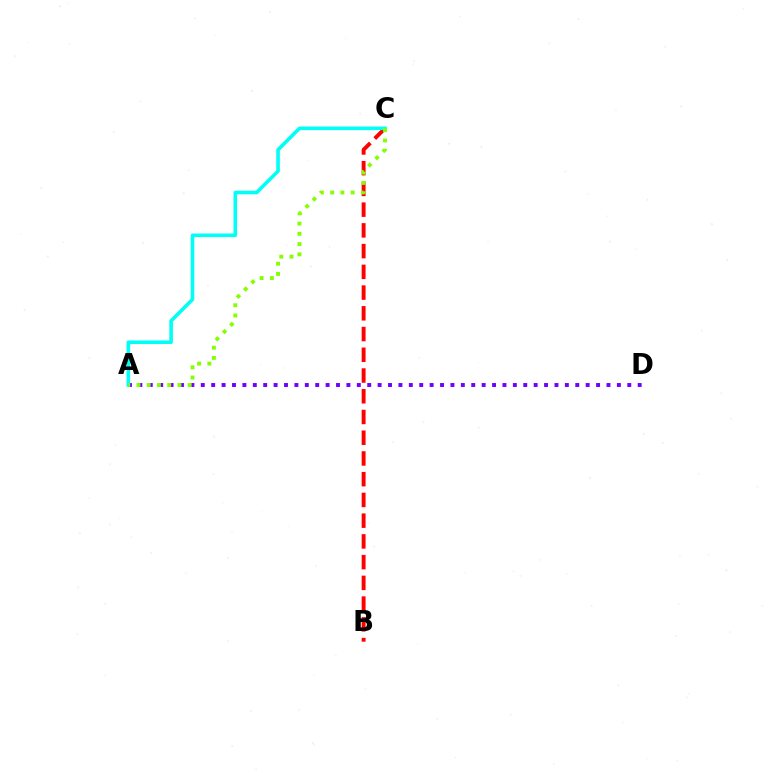{('B', 'C'): [{'color': '#ff0000', 'line_style': 'dashed', 'thickness': 2.82}], ('A', 'D'): [{'color': '#7200ff', 'line_style': 'dotted', 'thickness': 2.83}], ('A', 'C'): [{'color': '#00fff6', 'line_style': 'solid', 'thickness': 2.59}, {'color': '#84ff00', 'line_style': 'dotted', 'thickness': 2.79}]}